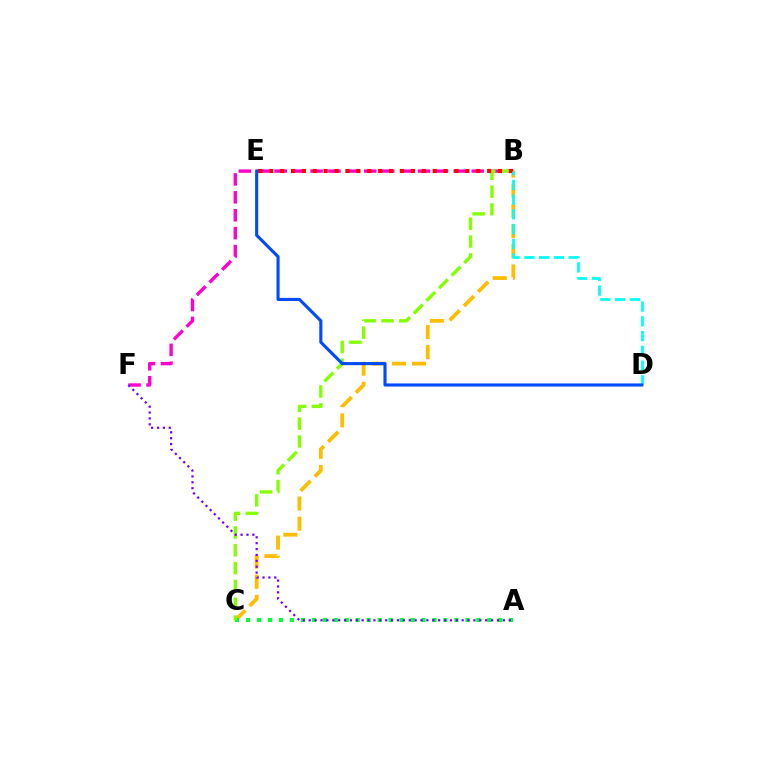{('B', 'C'): [{'color': '#ffbd00', 'line_style': 'dashed', 'thickness': 2.74}, {'color': '#84ff00', 'line_style': 'dashed', 'thickness': 2.42}], ('B', 'F'): [{'color': '#ff00cf', 'line_style': 'dashed', 'thickness': 2.43}], ('A', 'C'): [{'color': '#00ff39', 'line_style': 'dotted', 'thickness': 2.98}], ('B', 'E'): [{'color': '#ff0000', 'line_style': 'dotted', 'thickness': 2.96}], ('A', 'F'): [{'color': '#7200ff', 'line_style': 'dotted', 'thickness': 1.6}], ('B', 'D'): [{'color': '#00fff6', 'line_style': 'dashed', 'thickness': 2.0}], ('D', 'E'): [{'color': '#004bff', 'line_style': 'solid', 'thickness': 2.24}]}